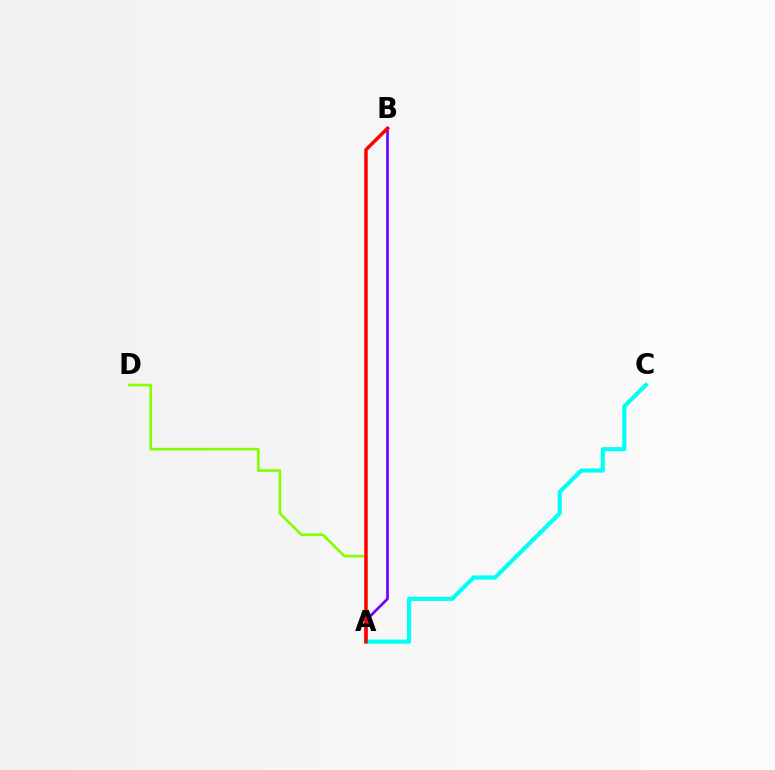{('A', 'D'): [{'color': '#84ff00', 'line_style': 'solid', 'thickness': 1.91}], ('A', 'B'): [{'color': '#7200ff', 'line_style': 'solid', 'thickness': 1.95}, {'color': '#ff0000', 'line_style': 'solid', 'thickness': 2.52}], ('A', 'C'): [{'color': '#00fff6', 'line_style': 'solid', 'thickness': 2.97}]}